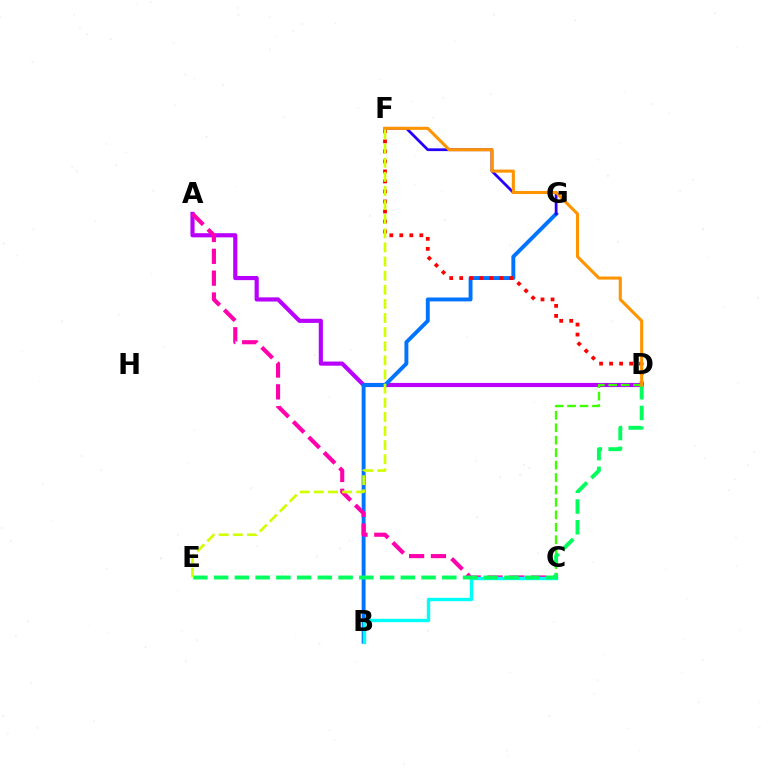{('A', 'D'): [{'color': '#b900ff', 'line_style': 'solid', 'thickness': 2.99}], ('B', 'G'): [{'color': '#0074ff', 'line_style': 'solid', 'thickness': 2.81}], ('D', 'F'): [{'color': '#ff0000', 'line_style': 'dotted', 'thickness': 2.72}, {'color': '#ff9400', 'line_style': 'solid', 'thickness': 2.22}], ('C', 'D'): [{'color': '#3dff00', 'line_style': 'dashed', 'thickness': 1.69}], ('F', 'G'): [{'color': '#2500ff', 'line_style': 'solid', 'thickness': 1.99}], ('A', 'C'): [{'color': '#ff00ac', 'line_style': 'dashed', 'thickness': 2.97}], ('B', 'C'): [{'color': '#00fff6', 'line_style': 'solid', 'thickness': 2.43}], ('D', 'E'): [{'color': '#00ff5c', 'line_style': 'dashed', 'thickness': 2.82}], ('E', 'F'): [{'color': '#d1ff00', 'line_style': 'dashed', 'thickness': 1.92}]}